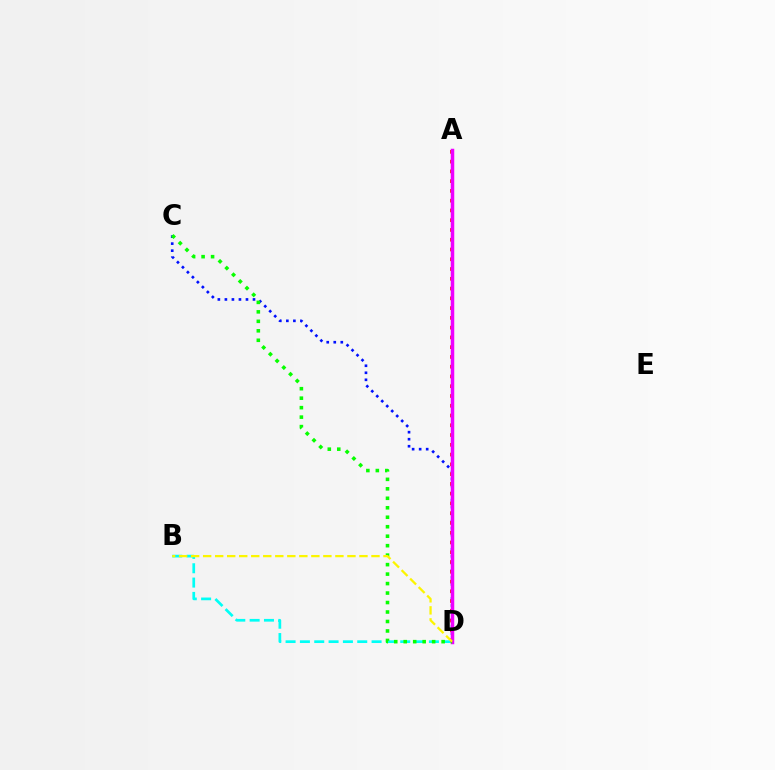{('B', 'D'): [{'color': '#00fff6', 'line_style': 'dashed', 'thickness': 1.95}, {'color': '#fcf500', 'line_style': 'dashed', 'thickness': 1.63}], ('C', 'D'): [{'color': '#0010ff', 'line_style': 'dotted', 'thickness': 1.91}, {'color': '#08ff00', 'line_style': 'dotted', 'thickness': 2.57}], ('A', 'D'): [{'color': '#ff0000', 'line_style': 'dotted', 'thickness': 2.65}, {'color': '#ee00ff', 'line_style': 'solid', 'thickness': 2.52}]}